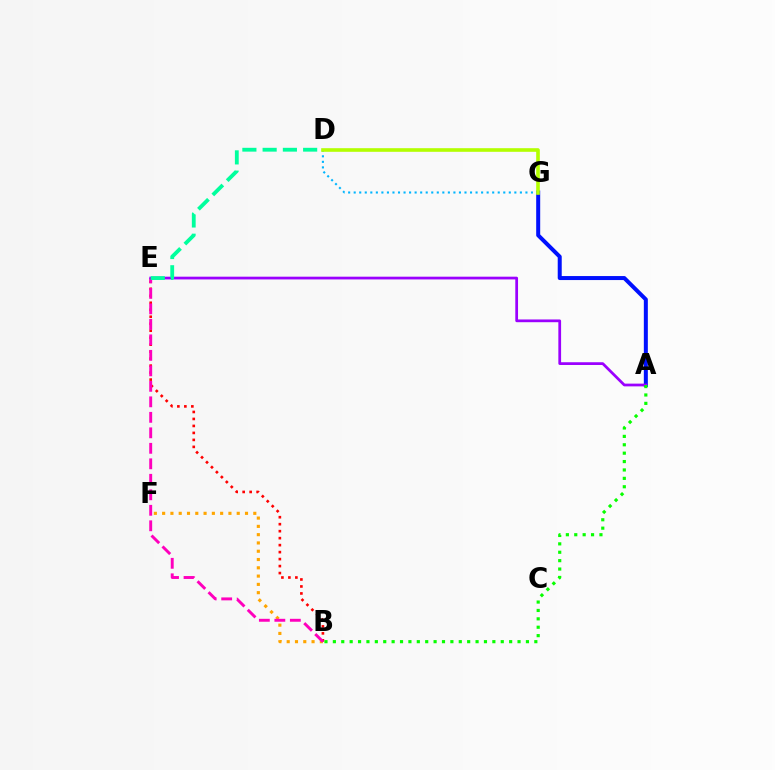{('A', 'G'): [{'color': '#0010ff', 'line_style': 'solid', 'thickness': 2.88}], ('B', 'F'): [{'color': '#ffa500', 'line_style': 'dotted', 'thickness': 2.25}], ('B', 'E'): [{'color': '#ff0000', 'line_style': 'dotted', 'thickness': 1.9}, {'color': '#ff00bd', 'line_style': 'dashed', 'thickness': 2.1}], ('D', 'G'): [{'color': '#00b5ff', 'line_style': 'dotted', 'thickness': 1.51}, {'color': '#b3ff00', 'line_style': 'solid', 'thickness': 2.6}], ('A', 'E'): [{'color': '#9b00ff', 'line_style': 'solid', 'thickness': 1.98}], ('A', 'B'): [{'color': '#08ff00', 'line_style': 'dotted', 'thickness': 2.28}], ('D', 'E'): [{'color': '#00ff9d', 'line_style': 'dashed', 'thickness': 2.75}]}